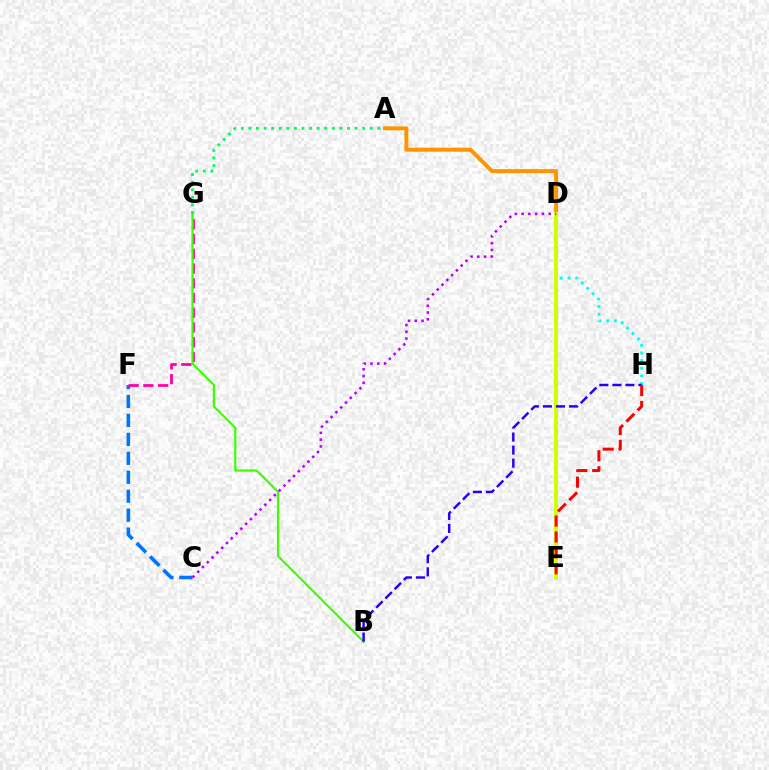{('C', 'F'): [{'color': '#0074ff', 'line_style': 'dashed', 'thickness': 2.58}], ('A', 'D'): [{'color': '#ff9400', 'line_style': 'solid', 'thickness': 2.87}], ('D', 'H'): [{'color': '#00fff6', 'line_style': 'dotted', 'thickness': 2.08}], ('F', 'G'): [{'color': '#ff00ac', 'line_style': 'dashed', 'thickness': 2.0}], ('B', 'G'): [{'color': '#3dff00', 'line_style': 'solid', 'thickness': 1.56}], ('D', 'E'): [{'color': '#d1ff00', 'line_style': 'solid', 'thickness': 2.86}], ('C', 'D'): [{'color': '#b900ff', 'line_style': 'dotted', 'thickness': 1.84}], ('B', 'H'): [{'color': '#2500ff', 'line_style': 'dashed', 'thickness': 1.77}], ('E', 'H'): [{'color': '#ff0000', 'line_style': 'dashed', 'thickness': 2.16}], ('A', 'G'): [{'color': '#00ff5c', 'line_style': 'dotted', 'thickness': 2.06}]}